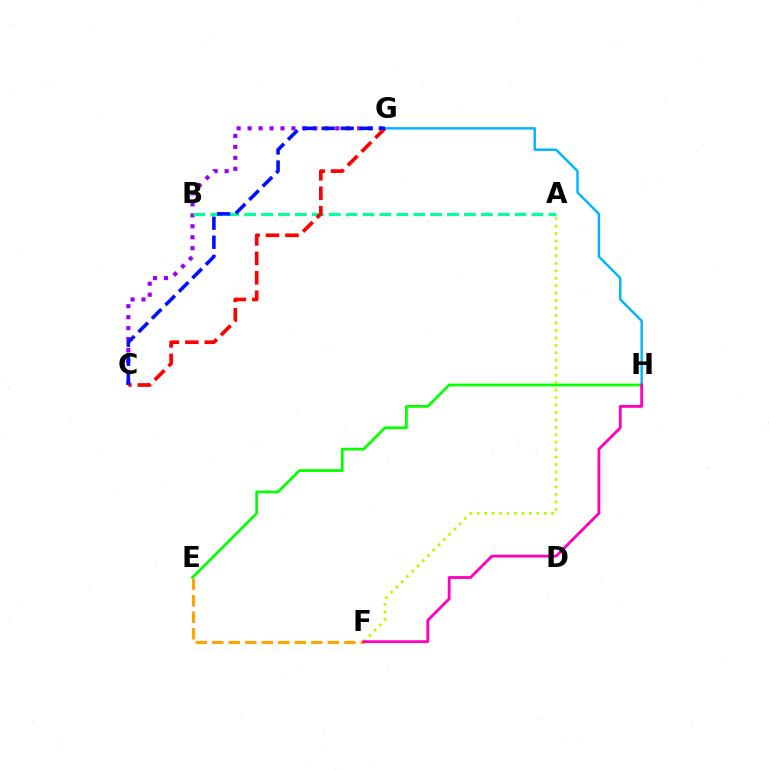{('C', 'G'): [{'color': '#9b00ff', 'line_style': 'dotted', 'thickness': 2.98}, {'color': '#ff0000', 'line_style': 'dashed', 'thickness': 2.64}, {'color': '#0010ff', 'line_style': 'dashed', 'thickness': 2.59}], ('E', 'H'): [{'color': '#08ff00', 'line_style': 'solid', 'thickness': 1.99}], ('E', 'F'): [{'color': '#ffa500', 'line_style': 'dashed', 'thickness': 2.24}], ('A', 'F'): [{'color': '#b3ff00', 'line_style': 'dotted', 'thickness': 2.02}], ('G', 'H'): [{'color': '#00b5ff', 'line_style': 'solid', 'thickness': 1.75}], ('A', 'B'): [{'color': '#00ff9d', 'line_style': 'dashed', 'thickness': 2.3}], ('F', 'H'): [{'color': '#ff00bd', 'line_style': 'solid', 'thickness': 2.03}]}